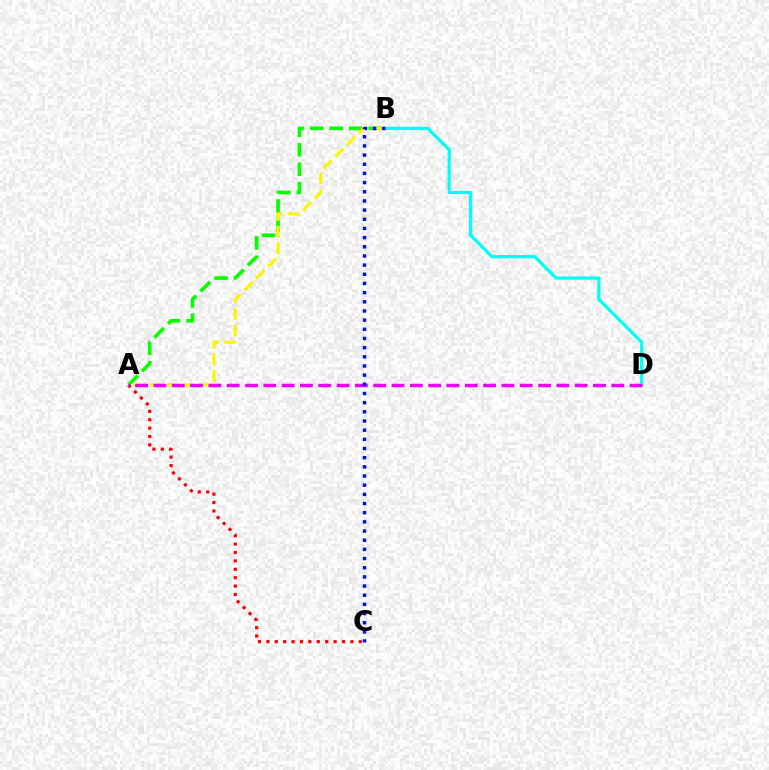{('A', 'B'): [{'color': '#08ff00', 'line_style': 'dashed', 'thickness': 2.64}, {'color': '#fcf500', 'line_style': 'dashed', 'thickness': 2.27}], ('A', 'C'): [{'color': '#ff0000', 'line_style': 'dotted', 'thickness': 2.28}], ('B', 'D'): [{'color': '#00fff6', 'line_style': 'solid', 'thickness': 2.32}], ('A', 'D'): [{'color': '#ee00ff', 'line_style': 'dashed', 'thickness': 2.49}], ('B', 'C'): [{'color': '#0010ff', 'line_style': 'dotted', 'thickness': 2.49}]}